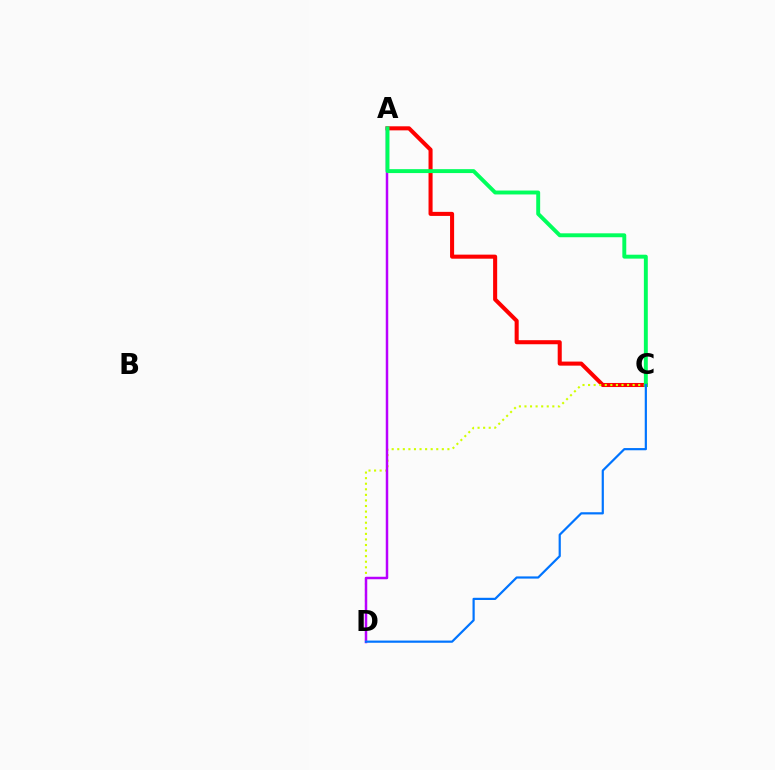{('A', 'C'): [{'color': '#ff0000', 'line_style': 'solid', 'thickness': 2.92}, {'color': '#00ff5c', 'line_style': 'solid', 'thickness': 2.82}], ('C', 'D'): [{'color': '#d1ff00', 'line_style': 'dotted', 'thickness': 1.51}, {'color': '#0074ff', 'line_style': 'solid', 'thickness': 1.58}], ('A', 'D'): [{'color': '#b900ff', 'line_style': 'solid', 'thickness': 1.79}]}